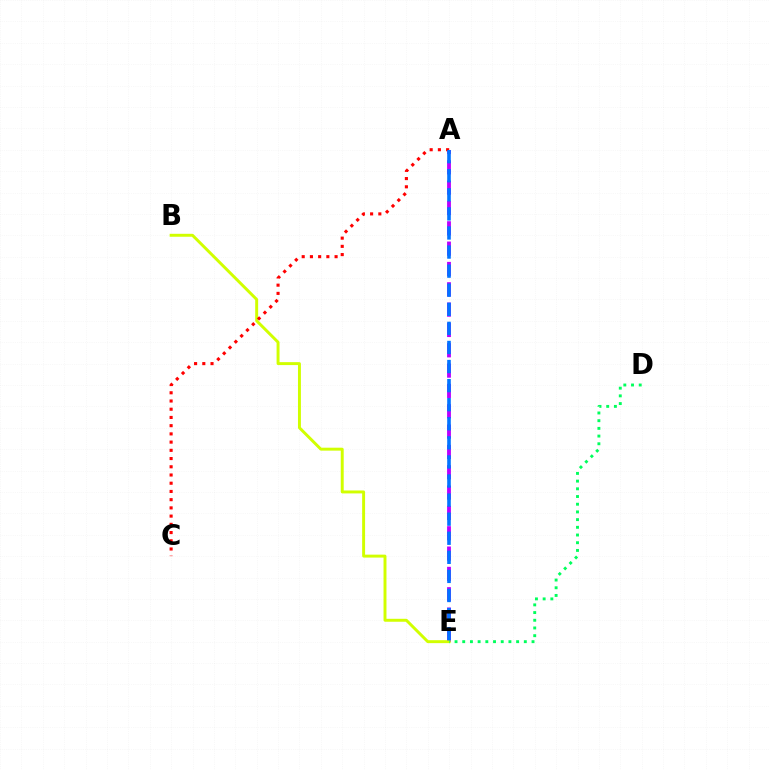{('A', 'E'): [{'color': '#b900ff', 'line_style': 'dashed', 'thickness': 2.76}, {'color': '#0074ff', 'line_style': 'dashed', 'thickness': 2.59}], ('B', 'E'): [{'color': '#d1ff00', 'line_style': 'solid', 'thickness': 2.12}], ('A', 'C'): [{'color': '#ff0000', 'line_style': 'dotted', 'thickness': 2.23}], ('D', 'E'): [{'color': '#00ff5c', 'line_style': 'dotted', 'thickness': 2.09}]}